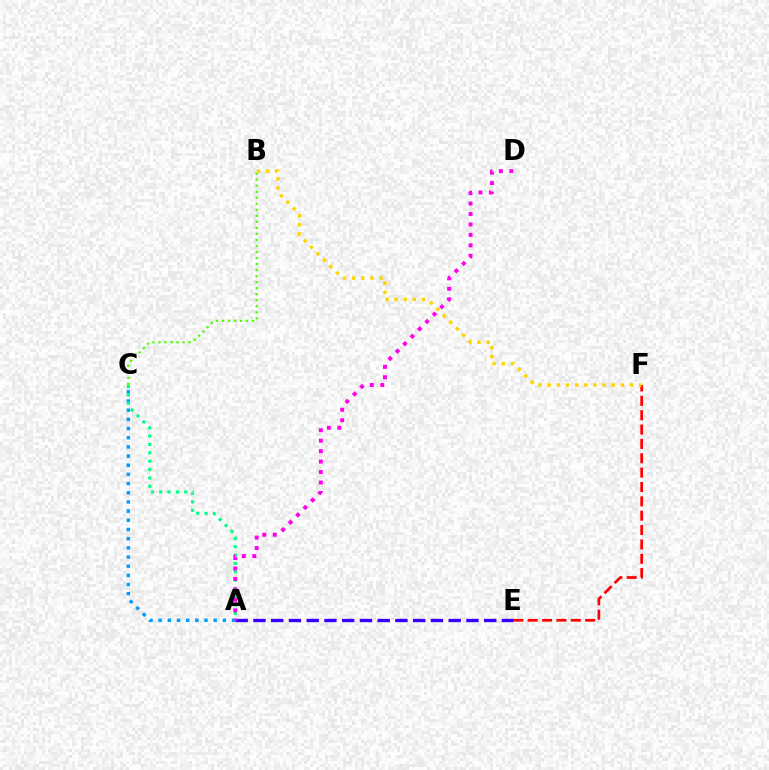{('A', 'C'): [{'color': '#009eff', 'line_style': 'dotted', 'thickness': 2.49}, {'color': '#00ff86', 'line_style': 'dotted', 'thickness': 2.27}], ('E', 'F'): [{'color': '#ff0000', 'line_style': 'dashed', 'thickness': 1.95}], ('B', 'C'): [{'color': '#4fff00', 'line_style': 'dotted', 'thickness': 1.64}], ('A', 'E'): [{'color': '#3700ff', 'line_style': 'dashed', 'thickness': 2.41}], ('A', 'D'): [{'color': '#ff00ed', 'line_style': 'dotted', 'thickness': 2.84}], ('B', 'F'): [{'color': '#ffd500', 'line_style': 'dotted', 'thickness': 2.48}]}